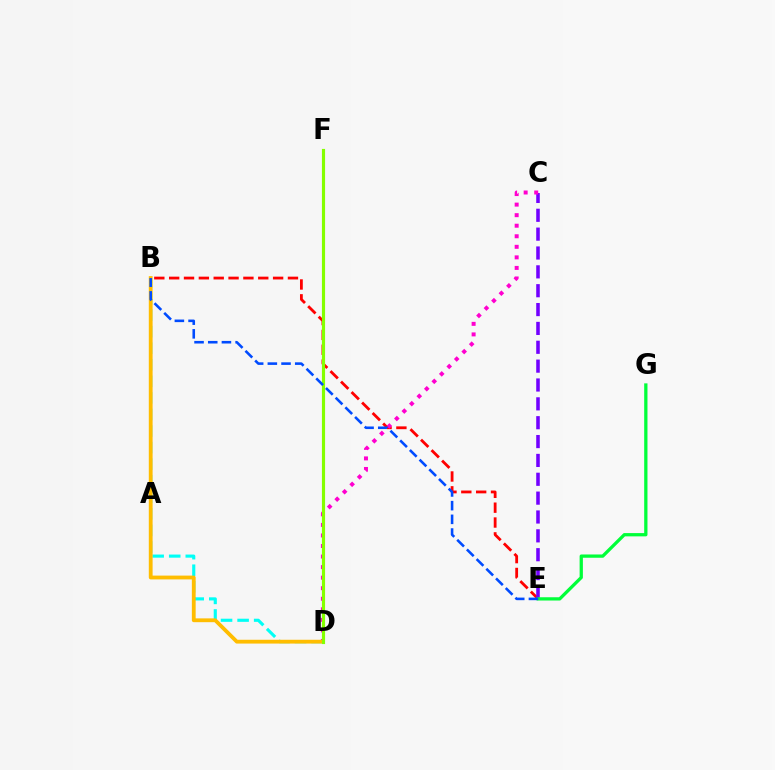{('B', 'E'): [{'color': '#ff0000', 'line_style': 'dashed', 'thickness': 2.02}, {'color': '#004bff', 'line_style': 'dashed', 'thickness': 1.86}], ('B', 'D'): [{'color': '#00fff6', 'line_style': 'dashed', 'thickness': 2.25}, {'color': '#ffbd00', 'line_style': 'solid', 'thickness': 2.74}], ('C', 'E'): [{'color': '#7200ff', 'line_style': 'dashed', 'thickness': 2.56}], ('C', 'D'): [{'color': '#ff00cf', 'line_style': 'dotted', 'thickness': 2.87}], ('E', 'G'): [{'color': '#00ff39', 'line_style': 'solid', 'thickness': 2.36}], ('D', 'F'): [{'color': '#84ff00', 'line_style': 'solid', 'thickness': 2.26}]}